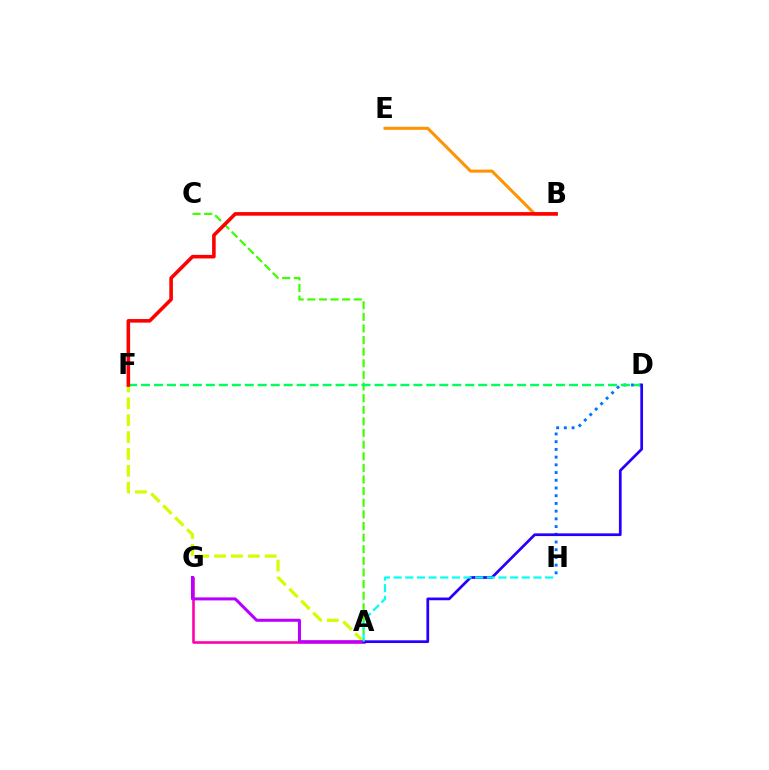{('D', 'H'): [{'color': '#0074ff', 'line_style': 'dotted', 'thickness': 2.1}], ('B', 'E'): [{'color': '#ff9400', 'line_style': 'solid', 'thickness': 2.18}], ('A', 'C'): [{'color': '#3dff00', 'line_style': 'dashed', 'thickness': 1.58}], ('A', 'F'): [{'color': '#d1ff00', 'line_style': 'dashed', 'thickness': 2.29}], ('D', 'F'): [{'color': '#00ff5c', 'line_style': 'dashed', 'thickness': 1.76}], ('B', 'F'): [{'color': '#ff0000', 'line_style': 'solid', 'thickness': 2.58}], ('A', 'G'): [{'color': '#ff00ac', 'line_style': 'solid', 'thickness': 1.88}, {'color': '#b900ff', 'line_style': 'solid', 'thickness': 2.18}], ('A', 'D'): [{'color': '#2500ff', 'line_style': 'solid', 'thickness': 1.96}], ('A', 'H'): [{'color': '#00fff6', 'line_style': 'dashed', 'thickness': 1.58}]}